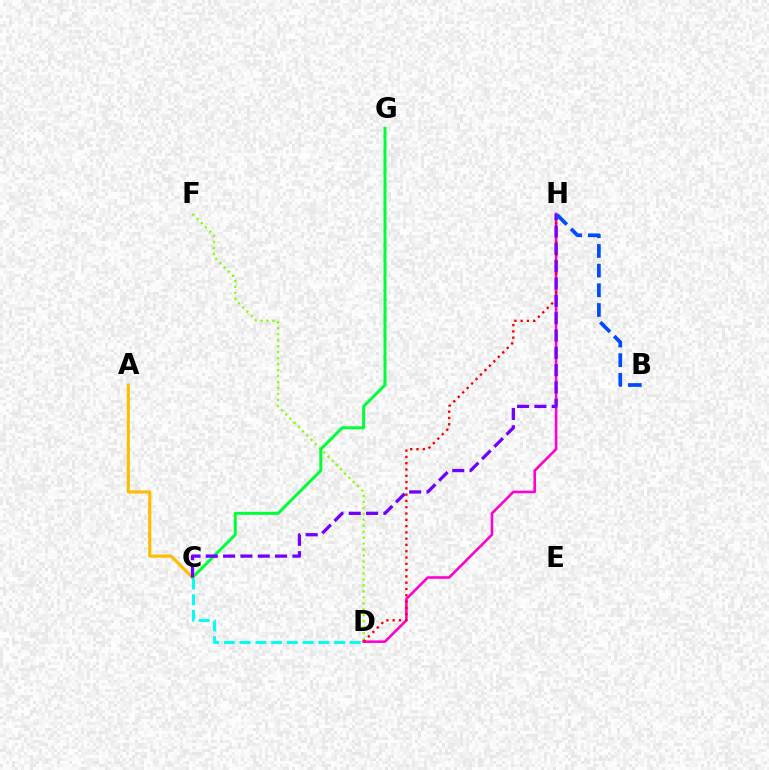{('A', 'C'): [{'color': '#ffbd00', 'line_style': 'solid', 'thickness': 2.23}], ('C', 'D'): [{'color': '#00fff6', 'line_style': 'dashed', 'thickness': 2.14}], ('D', 'F'): [{'color': '#84ff00', 'line_style': 'dotted', 'thickness': 1.62}], ('D', 'H'): [{'color': '#ff00cf', 'line_style': 'solid', 'thickness': 1.87}, {'color': '#ff0000', 'line_style': 'dotted', 'thickness': 1.71}], ('C', 'G'): [{'color': '#00ff39', 'line_style': 'solid', 'thickness': 2.16}], ('C', 'H'): [{'color': '#7200ff', 'line_style': 'dashed', 'thickness': 2.35}], ('B', 'H'): [{'color': '#004bff', 'line_style': 'dashed', 'thickness': 2.67}]}